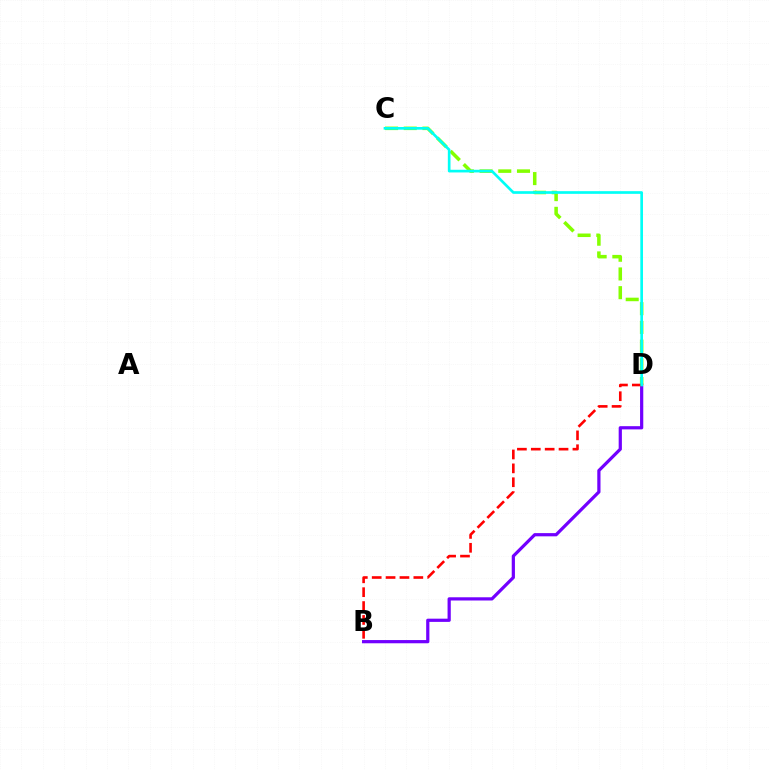{('B', 'D'): [{'color': '#7200ff', 'line_style': 'solid', 'thickness': 2.31}, {'color': '#ff0000', 'line_style': 'dashed', 'thickness': 1.89}], ('C', 'D'): [{'color': '#84ff00', 'line_style': 'dashed', 'thickness': 2.54}, {'color': '#00fff6', 'line_style': 'solid', 'thickness': 1.92}]}